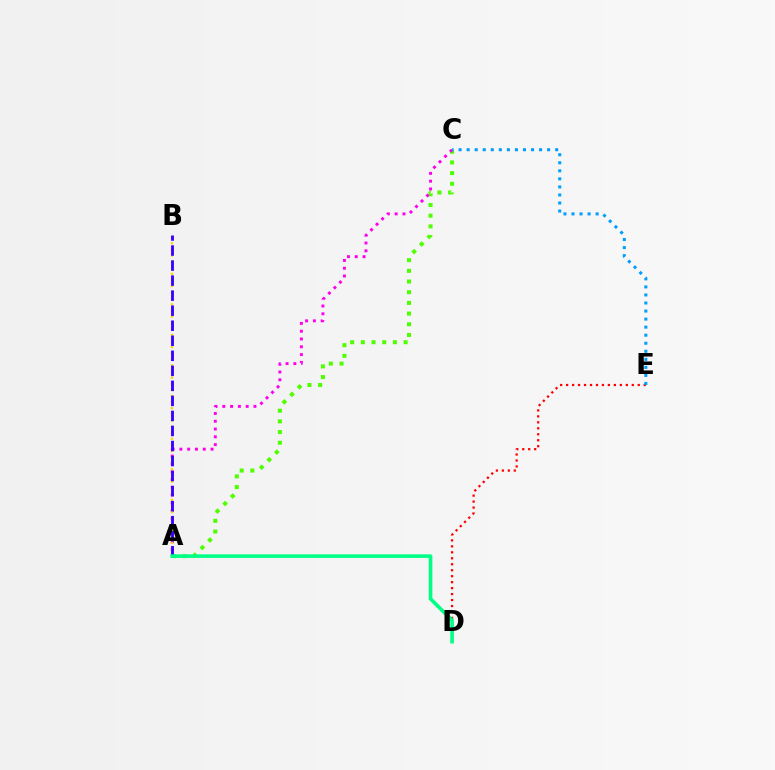{('A', 'C'): [{'color': '#4fff00', 'line_style': 'dotted', 'thickness': 2.9}, {'color': '#ff00ed', 'line_style': 'dotted', 'thickness': 2.12}], ('D', 'E'): [{'color': '#ff0000', 'line_style': 'dotted', 'thickness': 1.62}], ('A', 'B'): [{'color': '#ffd500', 'line_style': 'dotted', 'thickness': 1.66}, {'color': '#3700ff', 'line_style': 'dashed', 'thickness': 2.04}], ('C', 'E'): [{'color': '#009eff', 'line_style': 'dotted', 'thickness': 2.19}], ('A', 'D'): [{'color': '#00ff86', 'line_style': 'solid', 'thickness': 2.61}]}